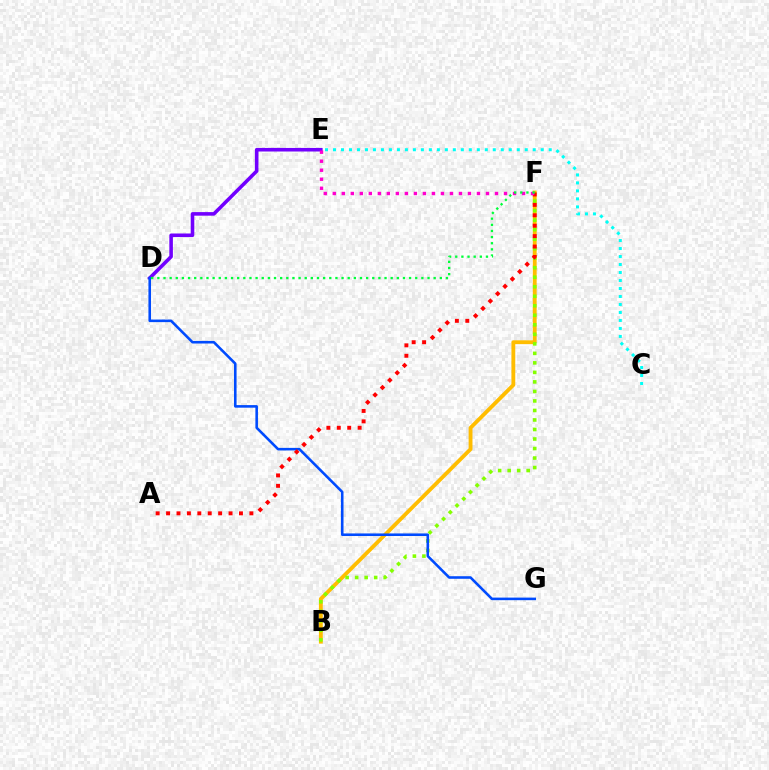{('B', 'F'): [{'color': '#ffbd00', 'line_style': 'solid', 'thickness': 2.77}, {'color': '#84ff00', 'line_style': 'dotted', 'thickness': 2.59}], ('D', 'E'): [{'color': '#7200ff', 'line_style': 'solid', 'thickness': 2.57}], ('D', 'G'): [{'color': '#004bff', 'line_style': 'solid', 'thickness': 1.86}], ('A', 'F'): [{'color': '#ff0000', 'line_style': 'dotted', 'thickness': 2.83}], ('C', 'E'): [{'color': '#00fff6', 'line_style': 'dotted', 'thickness': 2.17}], ('E', 'F'): [{'color': '#ff00cf', 'line_style': 'dotted', 'thickness': 2.45}], ('D', 'F'): [{'color': '#00ff39', 'line_style': 'dotted', 'thickness': 1.67}]}